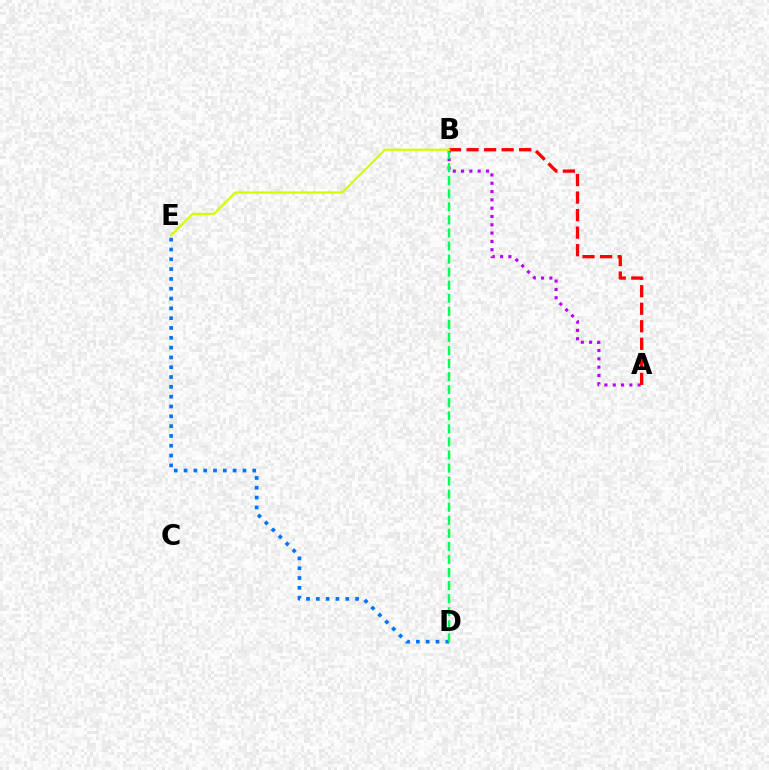{('D', 'E'): [{'color': '#0074ff', 'line_style': 'dotted', 'thickness': 2.67}], ('A', 'B'): [{'color': '#b900ff', 'line_style': 'dotted', 'thickness': 2.26}, {'color': '#ff0000', 'line_style': 'dashed', 'thickness': 2.38}], ('B', 'D'): [{'color': '#00ff5c', 'line_style': 'dashed', 'thickness': 1.77}], ('B', 'E'): [{'color': '#d1ff00', 'line_style': 'solid', 'thickness': 1.61}]}